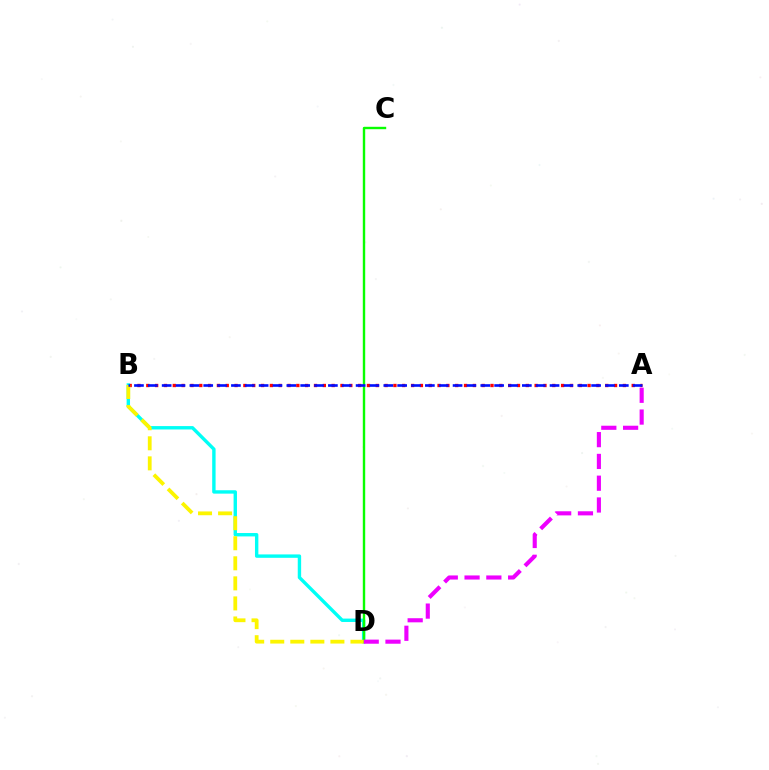{('A', 'B'): [{'color': '#ff0000', 'line_style': 'dotted', 'thickness': 2.4}, {'color': '#0010ff', 'line_style': 'dashed', 'thickness': 1.88}], ('B', 'D'): [{'color': '#00fff6', 'line_style': 'solid', 'thickness': 2.44}, {'color': '#fcf500', 'line_style': 'dashed', 'thickness': 2.72}], ('C', 'D'): [{'color': '#08ff00', 'line_style': 'solid', 'thickness': 1.72}], ('A', 'D'): [{'color': '#ee00ff', 'line_style': 'dashed', 'thickness': 2.96}]}